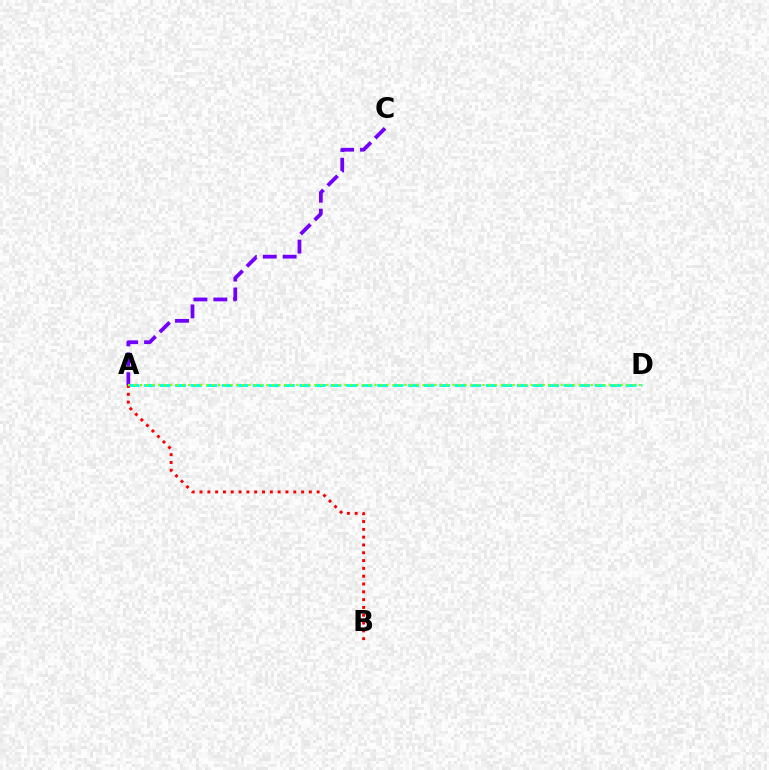{('A', 'D'): [{'color': '#00fff6', 'line_style': 'dashed', 'thickness': 2.11}, {'color': '#84ff00', 'line_style': 'dotted', 'thickness': 1.63}], ('A', 'C'): [{'color': '#7200ff', 'line_style': 'dashed', 'thickness': 2.7}], ('A', 'B'): [{'color': '#ff0000', 'line_style': 'dotted', 'thickness': 2.12}]}